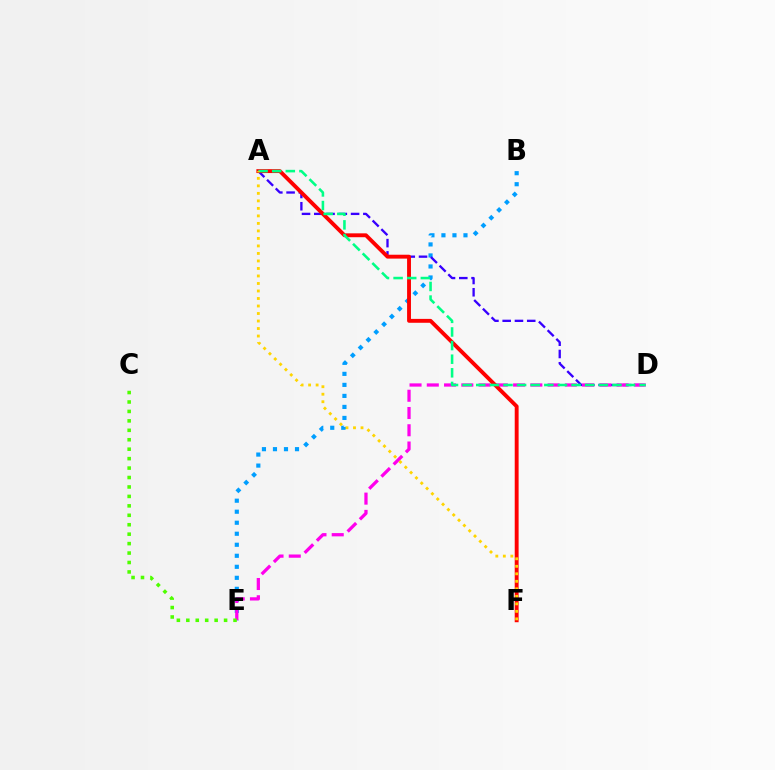{('B', 'E'): [{'color': '#009eff', 'line_style': 'dotted', 'thickness': 2.99}], ('A', 'D'): [{'color': '#3700ff', 'line_style': 'dashed', 'thickness': 1.67}, {'color': '#00ff86', 'line_style': 'dashed', 'thickness': 1.85}], ('D', 'E'): [{'color': '#ff00ed', 'line_style': 'dashed', 'thickness': 2.34}], ('A', 'F'): [{'color': '#ff0000', 'line_style': 'solid', 'thickness': 2.8}, {'color': '#ffd500', 'line_style': 'dotted', 'thickness': 2.04}], ('C', 'E'): [{'color': '#4fff00', 'line_style': 'dotted', 'thickness': 2.57}]}